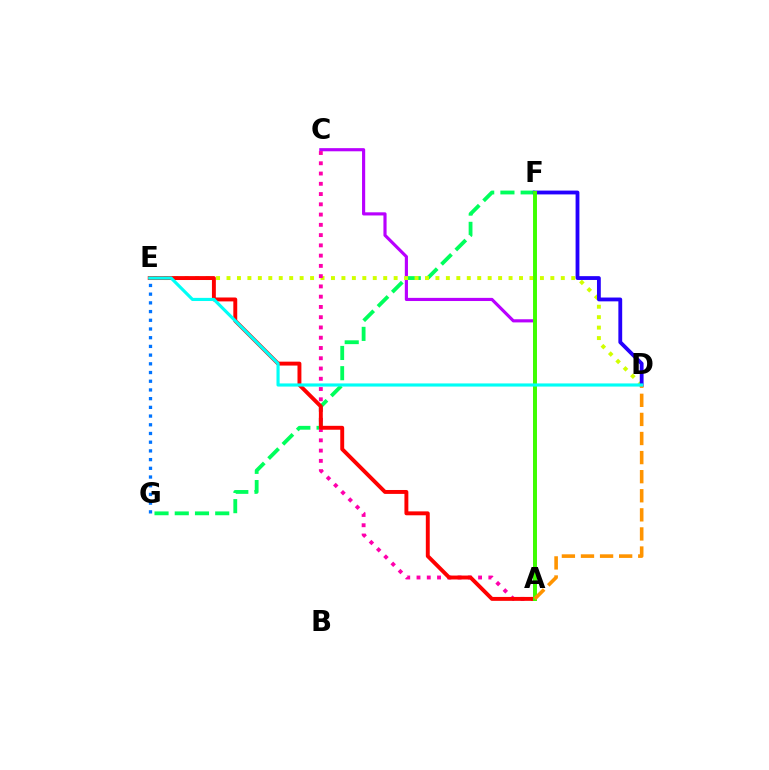{('F', 'G'): [{'color': '#00ff5c', 'line_style': 'dashed', 'thickness': 2.75}], ('A', 'C'): [{'color': '#b900ff', 'line_style': 'solid', 'thickness': 2.27}, {'color': '#ff00ac', 'line_style': 'dotted', 'thickness': 2.79}], ('D', 'E'): [{'color': '#d1ff00', 'line_style': 'dotted', 'thickness': 2.84}, {'color': '#00fff6', 'line_style': 'solid', 'thickness': 2.26}], ('D', 'F'): [{'color': '#2500ff', 'line_style': 'solid', 'thickness': 2.75}], ('A', 'E'): [{'color': '#ff0000', 'line_style': 'solid', 'thickness': 2.82}], ('A', 'F'): [{'color': '#3dff00', 'line_style': 'solid', 'thickness': 2.83}], ('A', 'D'): [{'color': '#ff9400', 'line_style': 'dashed', 'thickness': 2.59}], ('E', 'G'): [{'color': '#0074ff', 'line_style': 'dotted', 'thickness': 2.37}]}